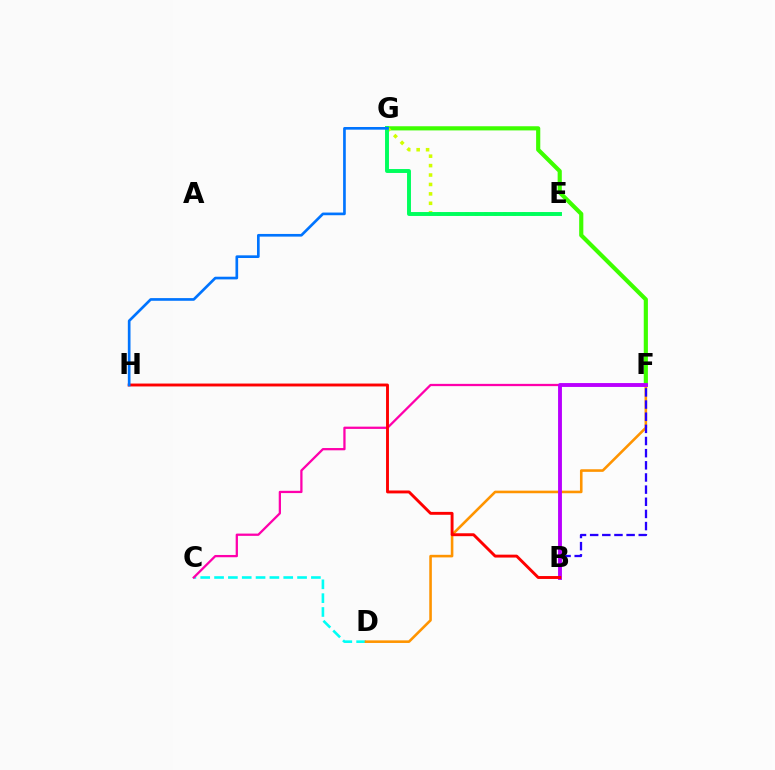{('C', 'D'): [{'color': '#00fff6', 'line_style': 'dashed', 'thickness': 1.88}], ('F', 'G'): [{'color': '#3dff00', 'line_style': 'solid', 'thickness': 2.99}], ('E', 'G'): [{'color': '#d1ff00', 'line_style': 'dotted', 'thickness': 2.56}, {'color': '#00ff5c', 'line_style': 'solid', 'thickness': 2.82}], ('C', 'F'): [{'color': '#ff00ac', 'line_style': 'solid', 'thickness': 1.64}], ('D', 'F'): [{'color': '#ff9400', 'line_style': 'solid', 'thickness': 1.87}], ('B', 'F'): [{'color': '#2500ff', 'line_style': 'dashed', 'thickness': 1.65}, {'color': '#b900ff', 'line_style': 'solid', 'thickness': 2.78}], ('B', 'H'): [{'color': '#ff0000', 'line_style': 'solid', 'thickness': 2.09}], ('G', 'H'): [{'color': '#0074ff', 'line_style': 'solid', 'thickness': 1.92}]}